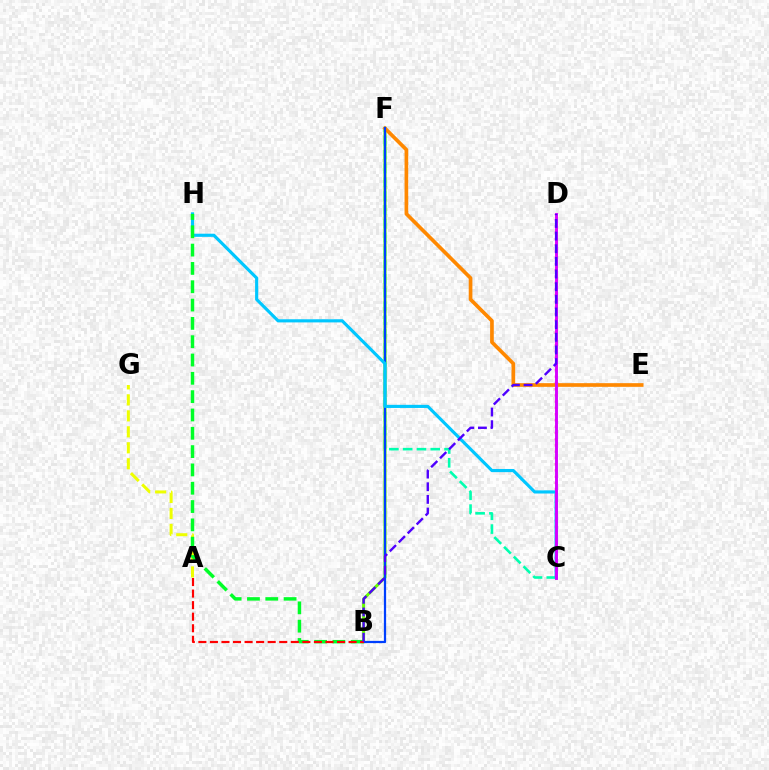{('C', 'F'): [{'color': '#00ffaf', 'line_style': 'dashed', 'thickness': 1.87}], ('B', 'F'): [{'color': '#66ff00', 'line_style': 'solid', 'thickness': 2.16}, {'color': '#003fff', 'line_style': 'solid', 'thickness': 1.61}], ('E', 'F'): [{'color': '#ff8800', 'line_style': 'solid', 'thickness': 2.65}], ('A', 'G'): [{'color': '#eeff00', 'line_style': 'dashed', 'thickness': 2.17}], ('C', 'D'): [{'color': '#ff00a0', 'line_style': 'dotted', 'thickness': 1.7}, {'color': '#d600ff', 'line_style': 'solid', 'thickness': 2.09}], ('C', 'H'): [{'color': '#00c7ff', 'line_style': 'solid', 'thickness': 2.27}], ('B', 'H'): [{'color': '#00ff27', 'line_style': 'dashed', 'thickness': 2.49}], ('A', 'B'): [{'color': '#ff0000', 'line_style': 'dashed', 'thickness': 1.57}], ('B', 'D'): [{'color': '#4f00ff', 'line_style': 'dashed', 'thickness': 1.72}]}